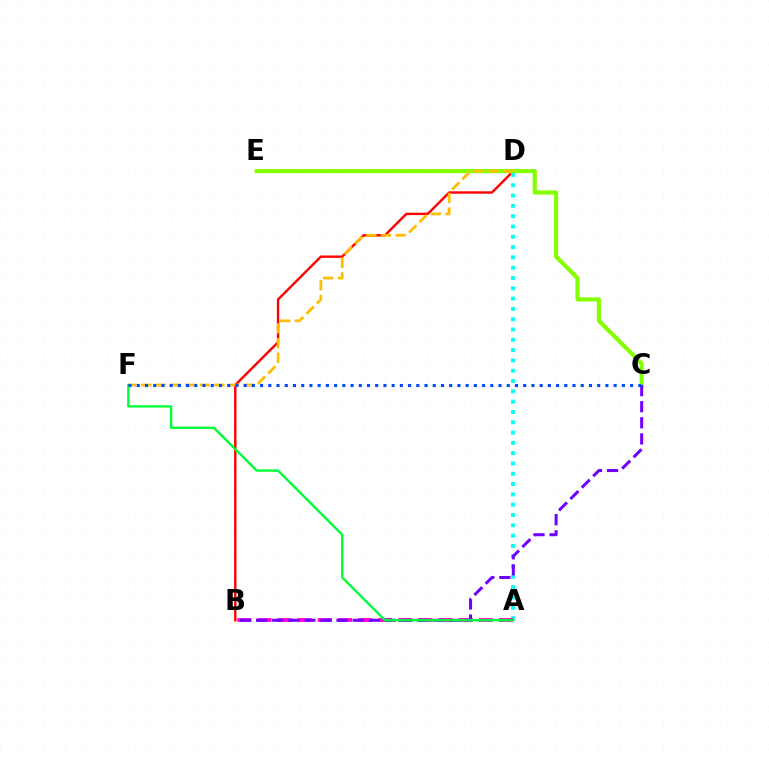{('B', 'D'): [{'color': '#ff0000', 'line_style': 'solid', 'thickness': 1.72}], ('C', 'E'): [{'color': '#84ff00', 'line_style': 'solid', 'thickness': 2.98}], ('A', 'D'): [{'color': '#00fff6', 'line_style': 'dotted', 'thickness': 2.8}], ('A', 'B'): [{'color': '#ff00cf', 'line_style': 'dashed', 'thickness': 2.73}], ('D', 'F'): [{'color': '#ffbd00', 'line_style': 'dashed', 'thickness': 1.99}], ('B', 'C'): [{'color': '#7200ff', 'line_style': 'dashed', 'thickness': 2.19}], ('A', 'F'): [{'color': '#00ff39', 'line_style': 'solid', 'thickness': 1.7}], ('C', 'F'): [{'color': '#004bff', 'line_style': 'dotted', 'thickness': 2.23}]}